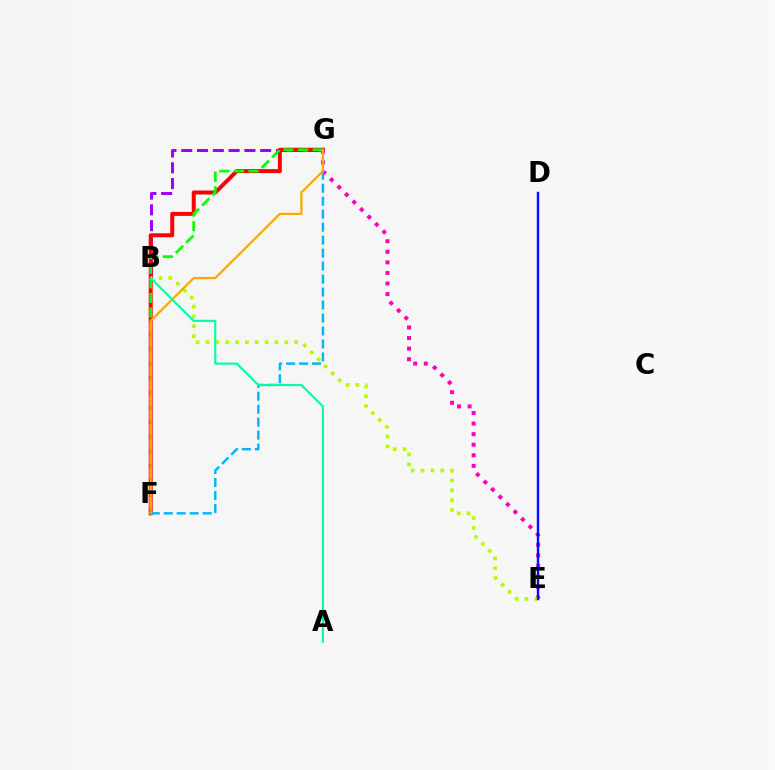{('B', 'G'): [{'color': '#9b00ff', 'line_style': 'dashed', 'thickness': 2.14}], ('F', 'G'): [{'color': '#ff0000', 'line_style': 'solid', 'thickness': 2.86}, {'color': '#00b5ff', 'line_style': 'dashed', 'thickness': 1.76}, {'color': '#08ff00', 'line_style': 'dashed', 'thickness': 1.99}, {'color': '#ffa500', 'line_style': 'solid', 'thickness': 1.59}], ('E', 'G'): [{'color': '#ff00bd', 'line_style': 'dotted', 'thickness': 2.87}], ('B', 'E'): [{'color': '#b3ff00', 'line_style': 'dotted', 'thickness': 2.68}], ('D', 'E'): [{'color': '#0010ff', 'line_style': 'solid', 'thickness': 1.72}], ('A', 'B'): [{'color': '#00ff9d', 'line_style': 'solid', 'thickness': 1.53}]}